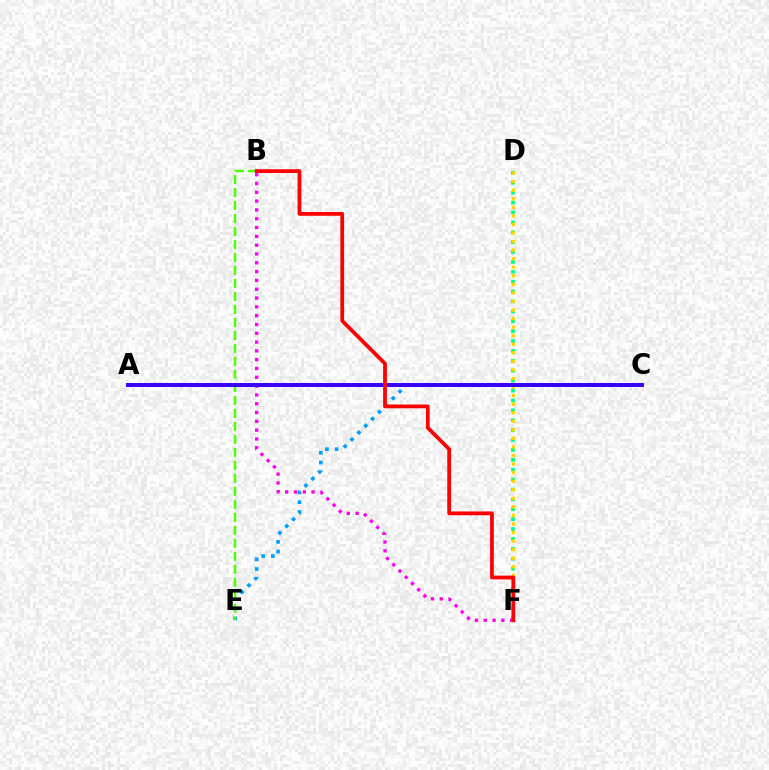{('C', 'E'): [{'color': '#009eff', 'line_style': 'dotted', 'thickness': 2.64}], ('B', 'E'): [{'color': '#4fff00', 'line_style': 'dashed', 'thickness': 1.76}], ('B', 'F'): [{'color': '#ff00ed', 'line_style': 'dotted', 'thickness': 2.39}, {'color': '#ff0000', 'line_style': 'solid', 'thickness': 2.72}], ('D', 'F'): [{'color': '#00ff86', 'line_style': 'dotted', 'thickness': 2.69}, {'color': '#ffd500', 'line_style': 'dotted', 'thickness': 2.33}], ('A', 'C'): [{'color': '#3700ff', 'line_style': 'solid', 'thickness': 2.85}]}